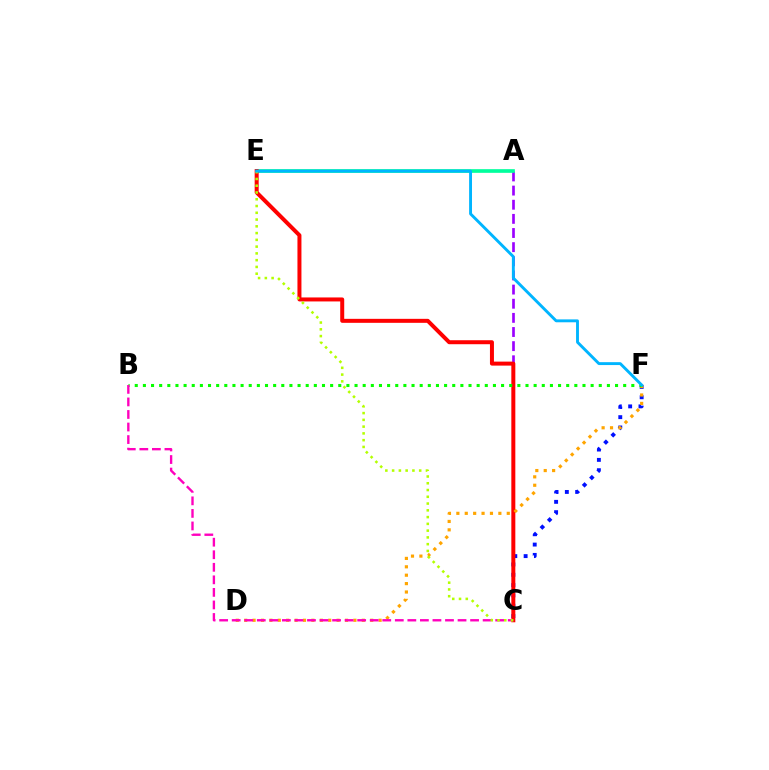{('A', 'C'): [{'color': '#9b00ff', 'line_style': 'dashed', 'thickness': 1.92}], ('A', 'E'): [{'color': '#00ff9d', 'line_style': 'solid', 'thickness': 2.64}], ('C', 'F'): [{'color': '#0010ff', 'line_style': 'dotted', 'thickness': 2.8}], ('C', 'E'): [{'color': '#ff0000', 'line_style': 'solid', 'thickness': 2.87}, {'color': '#b3ff00', 'line_style': 'dotted', 'thickness': 1.84}], ('D', 'F'): [{'color': '#ffa500', 'line_style': 'dotted', 'thickness': 2.28}], ('B', 'F'): [{'color': '#08ff00', 'line_style': 'dotted', 'thickness': 2.21}], ('B', 'C'): [{'color': '#ff00bd', 'line_style': 'dashed', 'thickness': 1.7}], ('E', 'F'): [{'color': '#00b5ff', 'line_style': 'solid', 'thickness': 2.08}]}